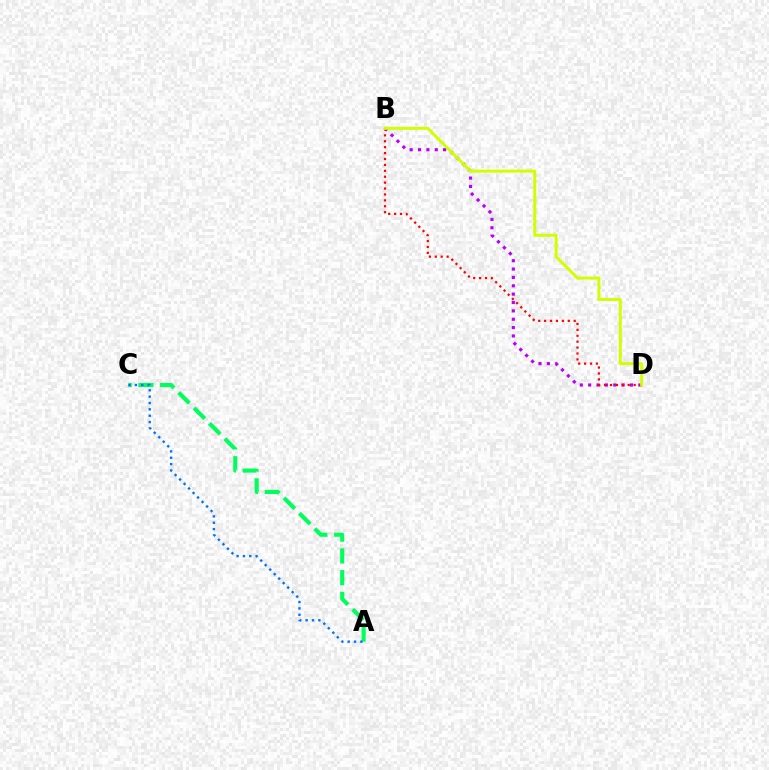{('B', 'D'): [{'color': '#b900ff', 'line_style': 'dotted', 'thickness': 2.27}, {'color': '#ff0000', 'line_style': 'dotted', 'thickness': 1.61}, {'color': '#d1ff00', 'line_style': 'solid', 'thickness': 2.15}], ('A', 'C'): [{'color': '#00ff5c', 'line_style': 'dashed', 'thickness': 2.96}, {'color': '#0074ff', 'line_style': 'dotted', 'thickness': 1.73}]}